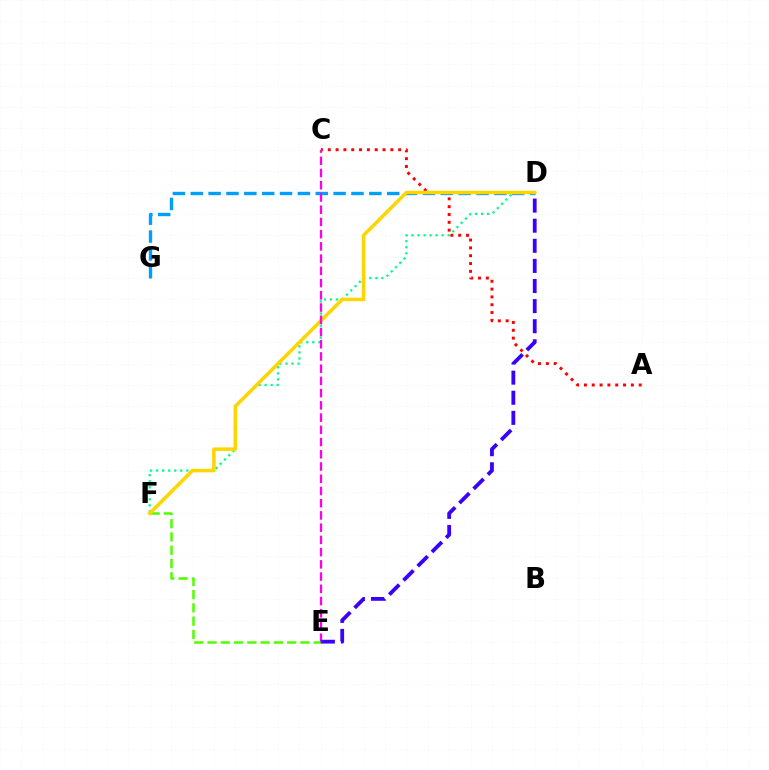{('E', 'F'): [{'color': '#4fff00', 'line_style': 'dashed', 'thickness': 1.8}], ('D', 'F'): [{'color': '#00ff86', 'line_style': 'dotted', 'thickness': 1.64}, {'color': '#ffd500', 'line_style': 'solid', 'thickness': 2.53}], ('A', 'C'): [{'color': '#ff0000', 'line_style': 'dotted', 'thickness': 2.13}], ('D', 'G'): [{'color': '#009eff', 'line_style': 'dashed', 'thickness': 2.43}], ('C', 'E'): [{'color': '#ff00ed', 'line_style': 'dashed', 'thickness': 1.66}], ('D', 'E'): [{'color': '#3700ff', 'line_style': 'dashed', 'thickness': 2.73}]}